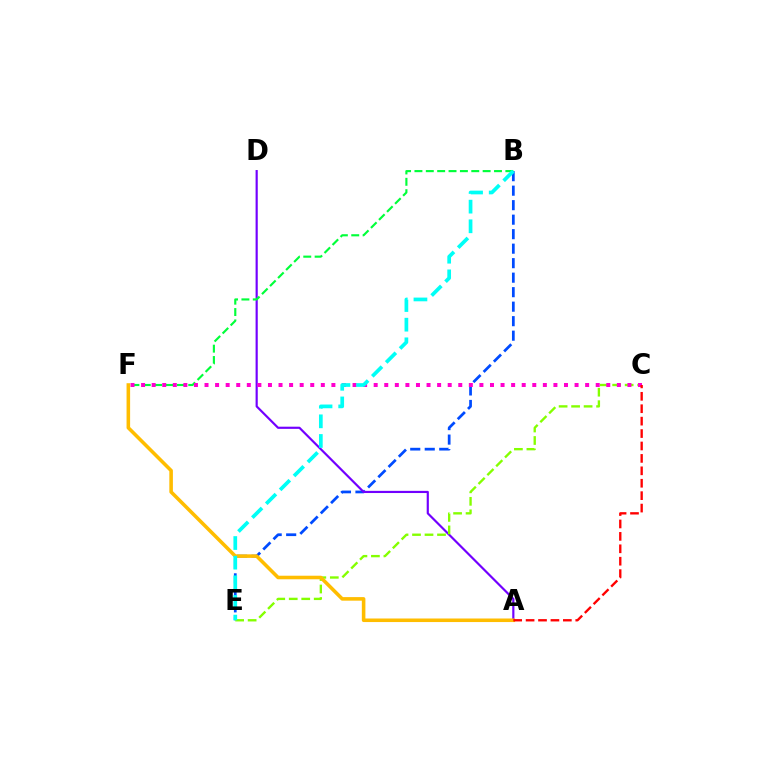{('B', 'E'): [{'color': '#004bff', 'line_style': 'dashed', 'thickness': 1.97}, {'color': '#00fff6', 'line_style': 'dashed', 'thickness': 2.67}], ('A', 'D'): [{'color': '#7200ff', 'line_style': 'solid', 'thickness': 1.56}], ('C', 'E'): [{'color': '#84ff00', 'line_style': 'dashed', 'thickness': 1.7}], ('B', 'F'): [{'color': '#00ff39', 'line_style': 'dashed', 'thickness': 1.54}], ('C', 'F'): [{'color': '#ff00cf', 'line_style': 'dotted', 'thickness': 2.87}], ('A', 'F'): [{'color': '#ffbd00', 'line_style': 'solid', 'thickness': 2.57}], ('A', 'C'): [{'color': '#ff0000', 'line_style': 'dashed', 'thickness': 1.69}]}